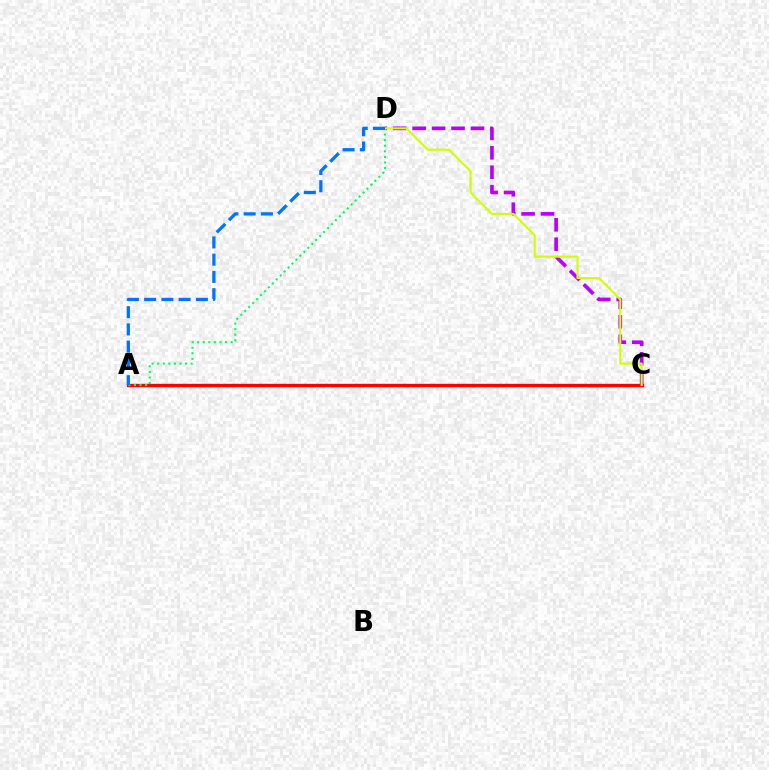{('A', 'C'): [{'color': '#ff0000', 'line_style': 'solid', 'thickness': 2.4}], ('C', 'D'): [{'color': '#b900ff', 'line_style': 'dashed', 'thickness': 2.64}, {'color': '#d1ff00', 'line_style': 'solid', 'thickness': 1.53}], ('A', 'D'): [{'color': '#00ff5c', 'line_style': 'dotted', 'thickness': 1.52}, {'color': '#0074ff', 'line_style': 'dashed', 'thickness': 2.34}]}